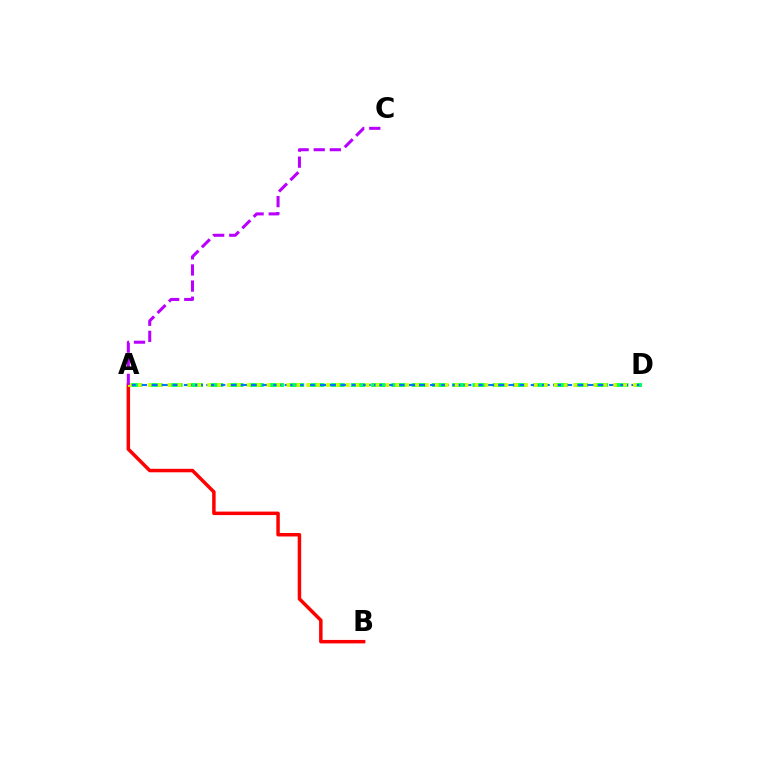{('A', 'D'): [{'color': '#00ff5c', 'line_style': 'dashed', 'thickness': 2.75}, {'color': '#0074ff', 'line_style': 'dashed', 'thickness': 1.52}, {'color': '#d1ff00', 'line_style': 'dotted', 'thickness': 2.69}], ('A', 'B'): [{'color': '#ff0000', 'line_style': 'solid', 'thickness': 2.51}], ('A', 'C'): [{'color': '#b900ff', 'line_style': 'dashed', 'thickness': 2.19}]}